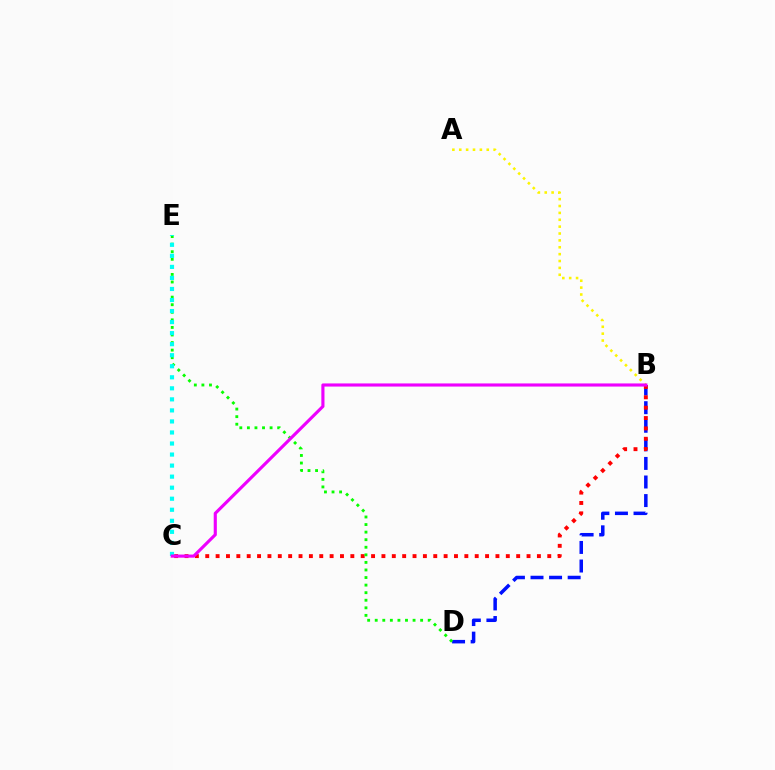{('B', 'D'): [{'color': '#0010ff', 'line_style': 'dashed', 'thickness': 2.52}], ('A', 'B'): [{'color': '#fcf500', 'line_style': 'dotted', 'thickness': 1.87}], ('B', 'C'): [{'color': '#ff0000', 'line_style': 'dotted', 'thickness': 2.82}, {'color': '#ee00ff', 'line_style': 'solid', 'thickness': 2.25}], ('D', 'E'): [{'color': '#08ff00', 'line_style': 'dotted', 'thickness': 2.06}], ('C', 'E'): [{'color': '#00fff6', 'line_style': 'dotted', 'thickness': 3.0}]}